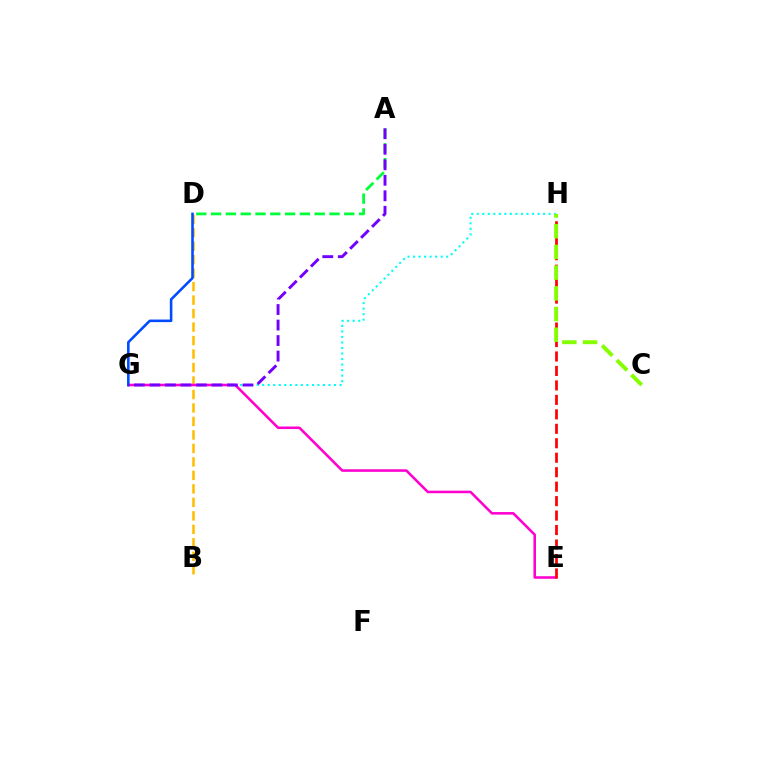{('G', 'H'): [{'color': '#00fff6', 'line_style': 'dotted', 'thickness': 1.5}], ('B', 'D'): [{'color': '#ffbd00', 'line_style': 'dashed', 'thickness': 1.83}], ('E', 'G'): [{'color': '#ff00cf', 'line_style': 'solid', 'thickness': 1.84}], ('E', 'H'): [{'color': '#ff0000', 'line_style': 'dashed', 'thickness': 1.97}], ('D', 'G'): [{'color': '#004bff', 'line_style': 'solid', 'thickness': 1.86}], ('A', 'D'): [{'color': '#00ff39', 'line_style': 'dashed', 'thickness': 2.01}], ('C', 'H'): [{'color': '#84ff00', 'line_style': 'dashed', 'thickness': 2.81}], ('A', 'G'): [{'color': '#7200ff', 'line_style': 'dashed', 'thickness': 2.11}]}